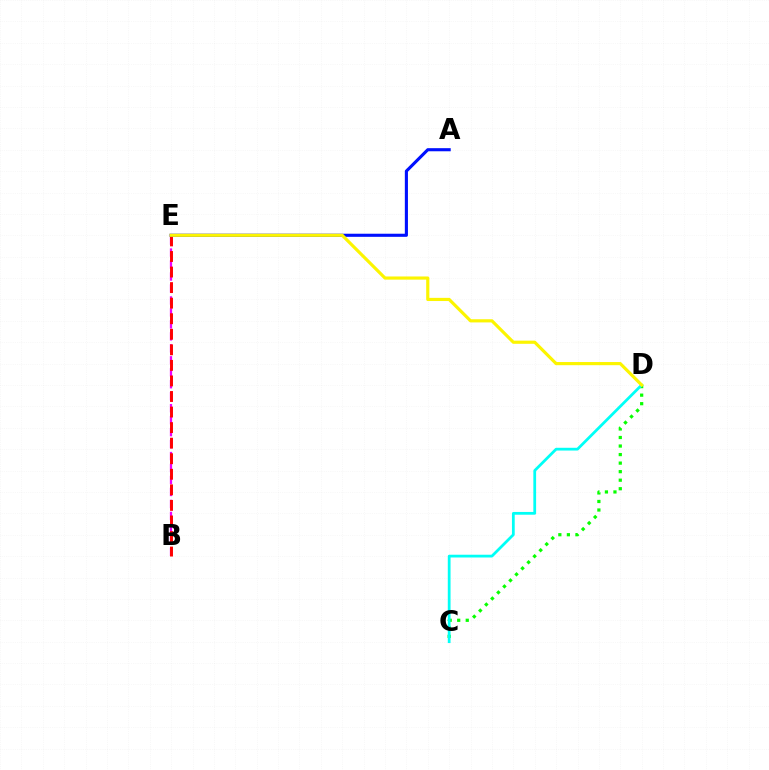{('C', 'D'): [{'color': '#08ff00', 'line_style': 'dotted', 'thickness': 2.32}, {'color': '#00fff6', 'line_style': 'solid', 'thickness': 1.99}], ('B', 'E'): [{'color': '#ee00ff', 'line_style': 'dashed', 'thickness': 1.63}, {'color': '#ff0000', 'line_style': 'dashed', 'thickness': 2.11}], ('A', 'E'): [{'color': '#0010ff', 'line_style': 'solid', 'thickness': 2.23}], ('D', 'E'): [{'color': '#fcf500', 'line_style': 'solid', 'thickness': 2.28}]}